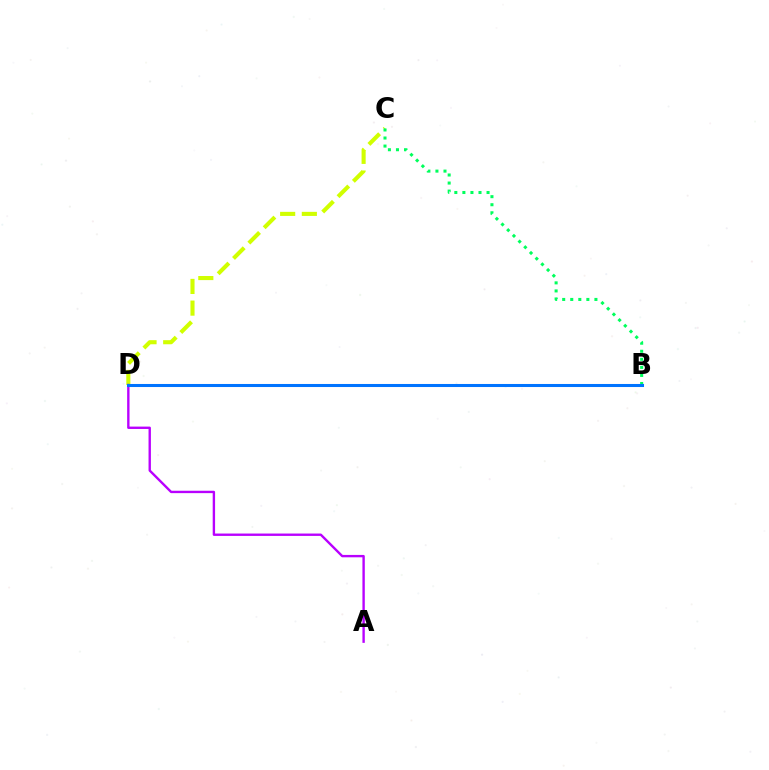{('C', 'D'): [{'color': '#d1ff00', 'line_style': 'dashed', 'thickness': 2.95}], ('A', 'D'): [{'color': '#b900ff', 'line_style': 'solid', 'thickness': 1.71}], ('B', 'C'): [{'color': '#00ff5c', 'line_style': 'dotted', 'thickness': 2.19}], ('B', 'D'): [{'color': '#ff0000', 'line_style': 'solid', 'thickness': 1.89}, {'color': '#0074ff', 'line_style': 'solid', 'thickness': 2.19}]}